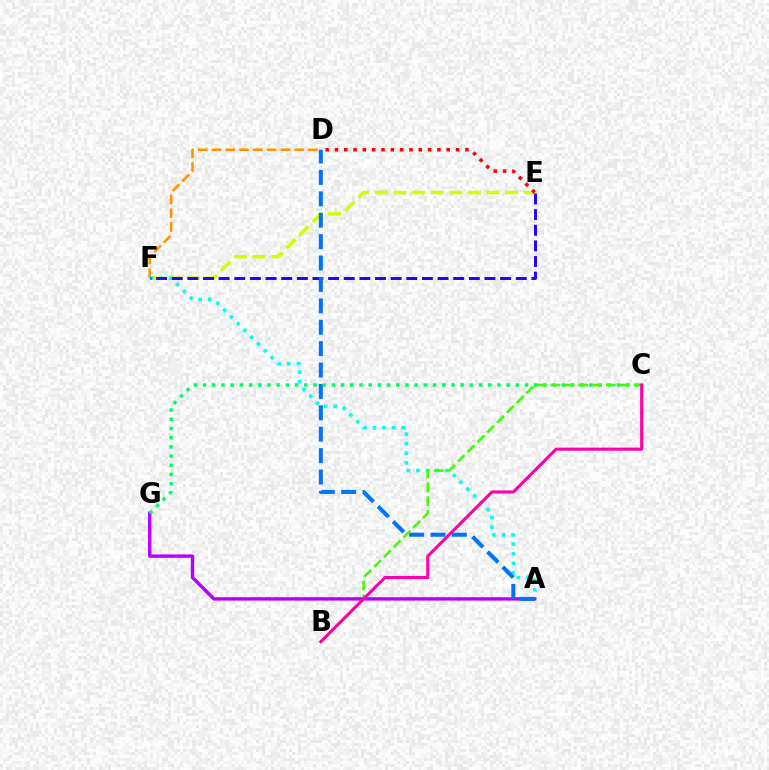{('E', 'F'): [{'color': '#d1ff00', 'line_style': 'dashed', 'thickness': 2.53}, {'color': '#2500ff', 'line_style': 'dashed', 'thickness': 2.12}], ('D', 'F'): [{'color': '#ff9400', 'line_style': 'dashed', 'thickness': 1.87}], ('A', 'F'): [{'color': '#00fff6', 'line_style': 'dotted', 'thickness': 2.61}], ('A', 'G'): [{'color': '#b900ff', 'line_style': 'solid', 'thickness': 2.46}], ('A', 'D'): [{'color': '#0074ff', 'line_style': 'dashed', 'thickness': 2.91}], ('D', 'E'): [{'color': '#ff0000', 'line_style': 'dotted', 'thickness': 2.53}], ('C', 'G'): [{'color': '#00ff5c', 'line_style': 'dotted', 'thickness': 2.5}], ('B', 'C'): [{'color': '#3dff00', 'line_style': 'dashed', 'thickness': 1.88}, {'color': '#ff00ac', 'line_style': 'solid', 'thickness': 2.21}]}